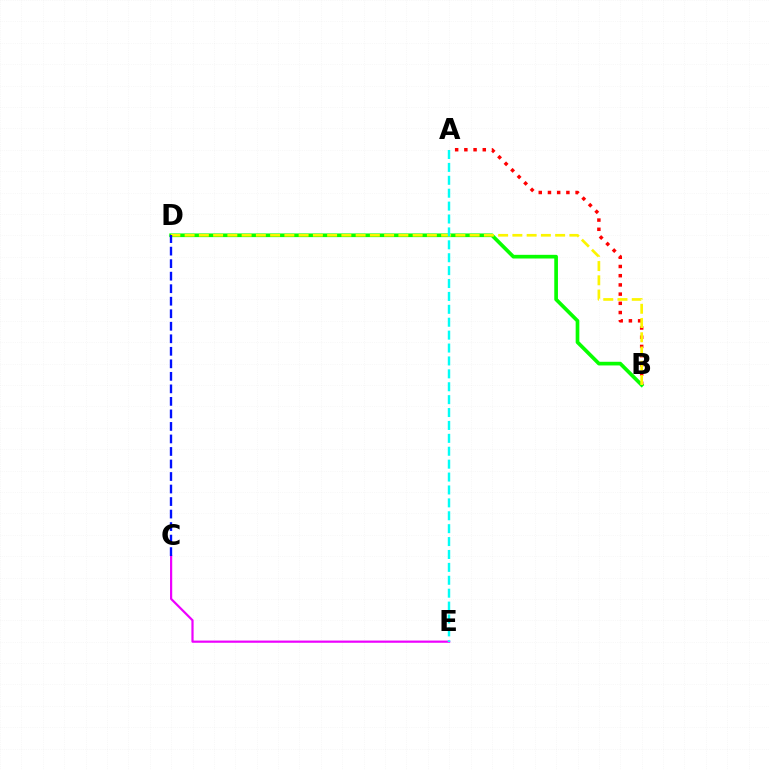{('A', 'B'): [{'color': '#ff0000', 'line_style': 'dotted', 'thickness': 2.5}], ('B', 'D'): [{'color': '#08ff00', 'line_style': 'solid', 'thickness': 2.64}, {'color': '#fcf500', 'line_style': 'dashed', 'thickness': 1.94}], ('C', 'E'): [{'color': '#ee00ff', 'line_style': 'solid', 'thickness': 1.58}], ('C', 'D'): [{'color': '#0010ff', 'line_style': 'dashed', 'thickness': 1.7}], ('A', 'E'): [{'color': '#00fff6', 'line_style': 'dashed', 'thickness': 1.75}]}